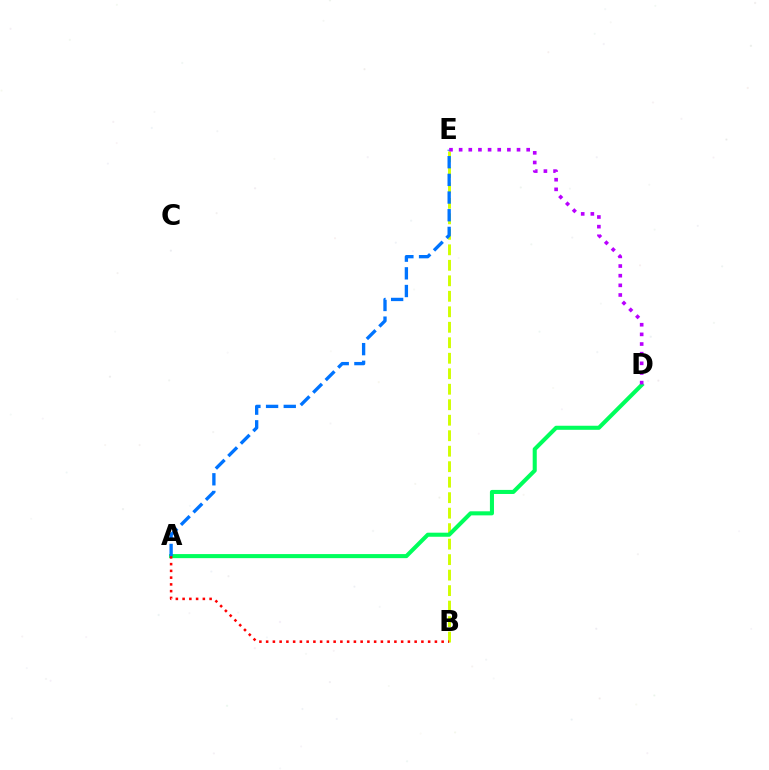{('B', 'E'): [{'color': '#d1ff00', 'line_style': 'dashed', 'thickness': 2.1}], ('A', 'D'): [{'color': '#00ff5c', 'line_style': 'solid', 'thickness': 2.93}], ('A', 'B'): [{'color': '#ff0000', 'line_style': 'dotted', 'thickness': 1.83}], ('A', 'E'): [{'color': '#0074ff', 'line_style': 'dashed', 'thickness': 2.4}], ('D', 'E'): [{'color': '#b900ff', 'line_style': 'dotted', 'thickness': 2.62}]}